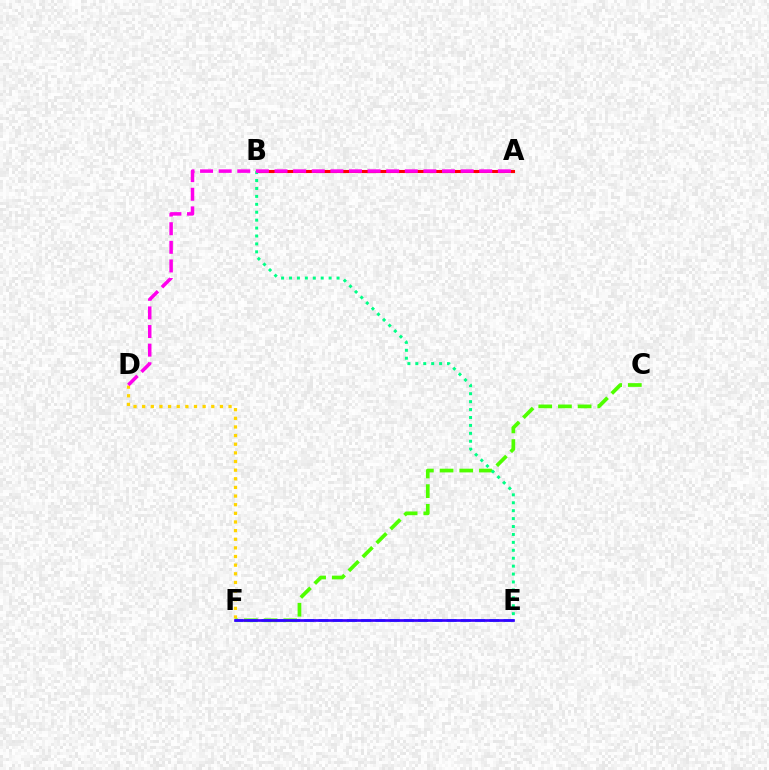{('A', 'B'): [{'color': '#ff0000', 'line_style': 'solid', 'thickness': 2.21}], ('D', 'F'): [{'color': '#ffd500', 'line_style': 'dotted', 'thickness': 2.35}], ('C', 'F'): [{'color': '#4fff00', 'line_style': 'dashed', 'thickness': 2.67}], ('E', 'F'): [{'color': '#009eff', 'line_style': 'dashed', 'thickness': 1.93}, {'color': '#3700ff', 'line_style': 'solid', 'thickness': 1.93}], ('B', 'E'): [{'color': '#00ff86', 'line_style': 'dotted', 'thickness': 2.15}], ('A', 'D'): [{'color': '#ff00ed', 'line_style': 'dashed', 'thickness': 2.53}]}